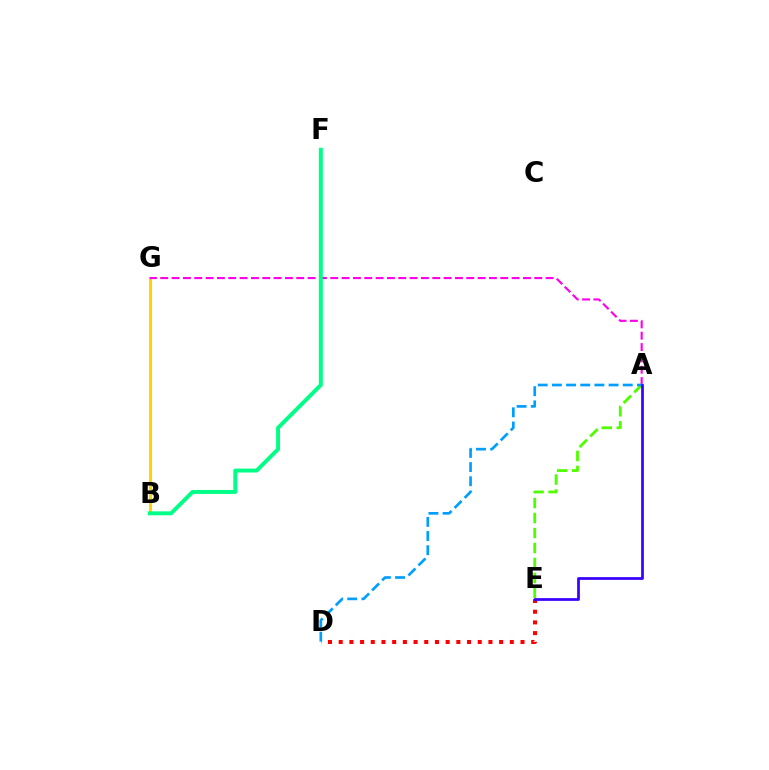{('D', 'E'): [{'color': '#ff0000', 'line_style': 'dotted', 'thickness': 2.91}], ('A', 'E'): [{'color': '#4fff00', 'line_style': 'dashed', 'thickness': 2.03}, {'color': '#3700ff', 'line_style': 'solid', 'thickness': 1.97}], ('B', 'G'): [{'color': '#ffd500', 'line_style': 'solid', 'thickness': 2.19}], ('A', 'G'): [{'color': '#ff00ed', 'line_style': 'dashed', 'thickness': 1.54}], ('A', 'D'): [{'color': '#009eff', 'line_style': 'dashed', 'thickness': 1.93}], ('B', 'F'): [{'color': '#00ff86', 'line_style': 'solid', 'thickness': 2.84}]}